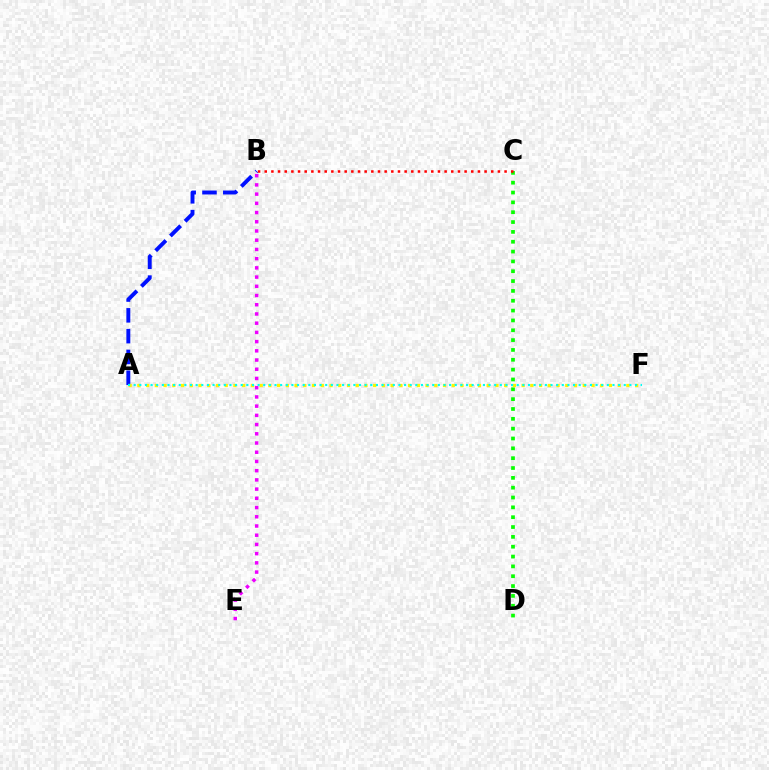{('B', 'E'): [{'color': '#ee00ff', 'line_style': 'dotted', 'thickness': 2.5}], ('A', 'B'): [{'color': '#0010ff', 'line_style': 'dashed', 'thickness': 2.83}], ('C', 'D'): [{'color': '#08ff00', 'line_style': 'dotted', 'thickness': 2.67}], ('A', 'F'): [{'color': '#fcf500', 'line_style': 'dotted', 'thickness': 2.37}, {'color': '#00fff6', 'line_style': 'dotted', 'thickness': 1.53}], ('B', 'C'): [{'color': '#ff0000', 'line_style': 'dotted', 'thickness': 1.81}]}